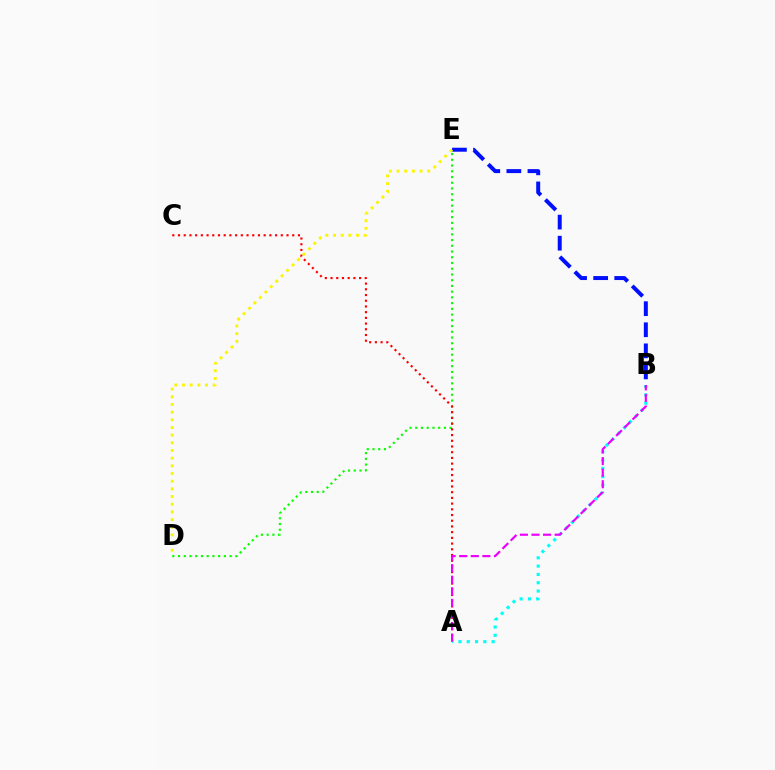{('D', 'E'): [{'color': '#08ff00', 'line_style': 'dotted', 'thickness': 1.56}, {'color': '#fcf500', 'line_style': 'dotted', 'thickness': 2.09}], ('A', 'C'): [{'color': '#ff0000', 'line_style': 'dotted', 'thickness': 1.55}], ('B', 'E'): [{'color': '#0010ff', 'line_style': 'dashed', 'thickness': 2.86}], ('A', 'B'): [{'color': '#00fff6', 'line_style': 'dotted', 'thickness': 2.26}, {'color': '#ee00ff', 'line_style': 'dashed', 'thickness': 1.57}]}